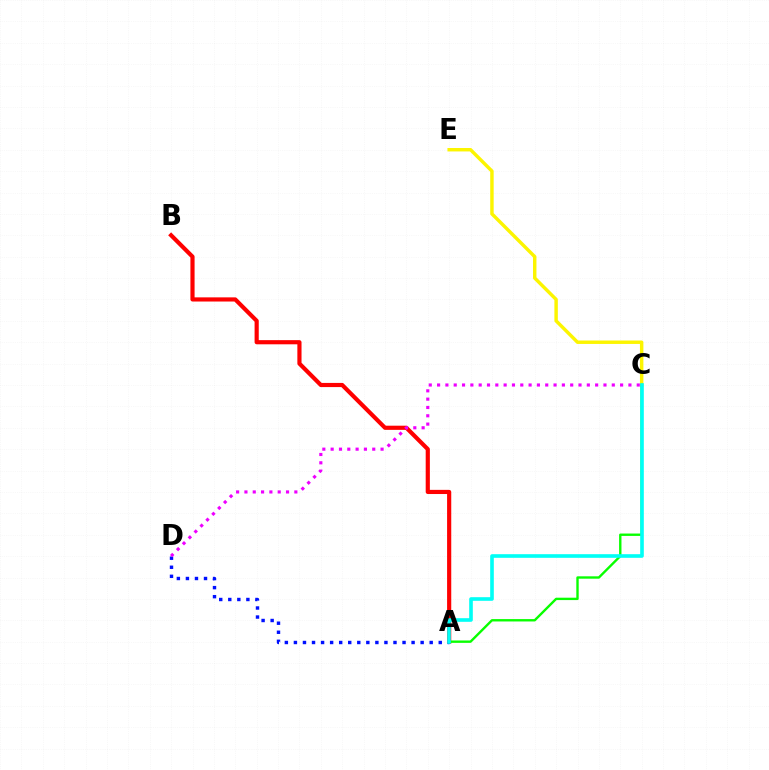{('A', 'B'): [{'color': '#ff0000', 'line_style': 'solid', 'thickness': 3.0}], ('C', 'E'): [{'color': '#fcf500', 'line_style': 'solid', 'thickness': 2.48}], ('A', 'D'): [{'color': '#0010ff', 'line_style': 'dotted', 'thickness': 2.46}], ('A', 'C'): [{'color': '#08ff00', 'line_style': 'solid', 'thickness': 1.71}, {'color': '#00fff6', 'line_style': 'solid', 'thickness': 2.61}], ('C', 'D'): [{'color': '#ee00ff', 'line_style': 'dotted', 'thickness': 2.26}]}